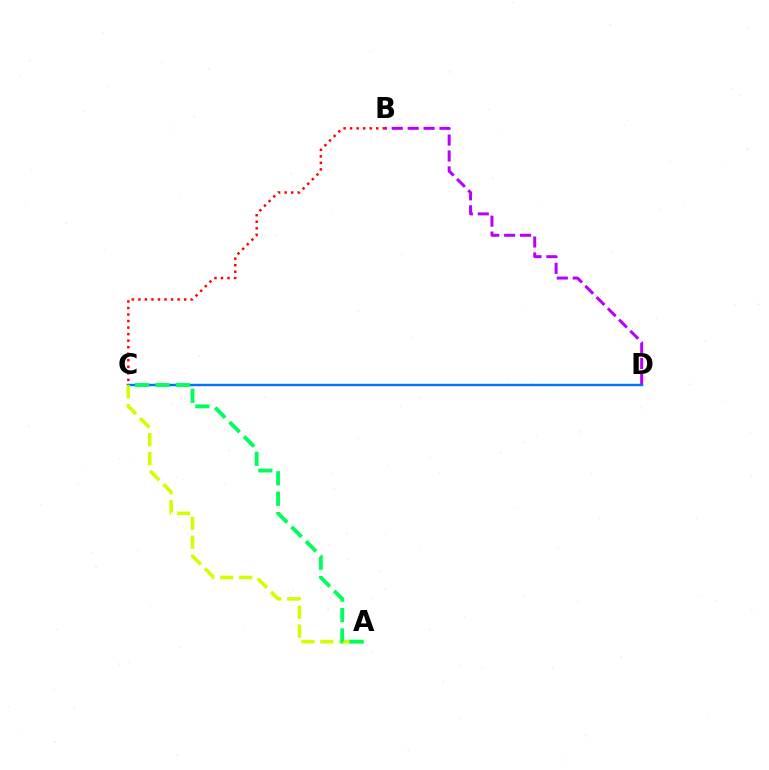{('B', 'C'): [{'color': '#ff0000', 'line_style': 'dotted', 'thickness': 1.78}], ('B', 'D'): [{'color': '#b900ff', 'line_style': 'dashed', 'thickness': 2.16}], ('C', 'D'): [{'color': '#0074ff', 'line_style': 'solid', 'thickness': 1.74}], ('A', 'C'): [{'color': '#d1ff00', 'line_style': 'dashed', 'thickness': 2.58}, {'color': '#00ff5c', 'line_style': 'dashed', 'thickness': 2.77}]}